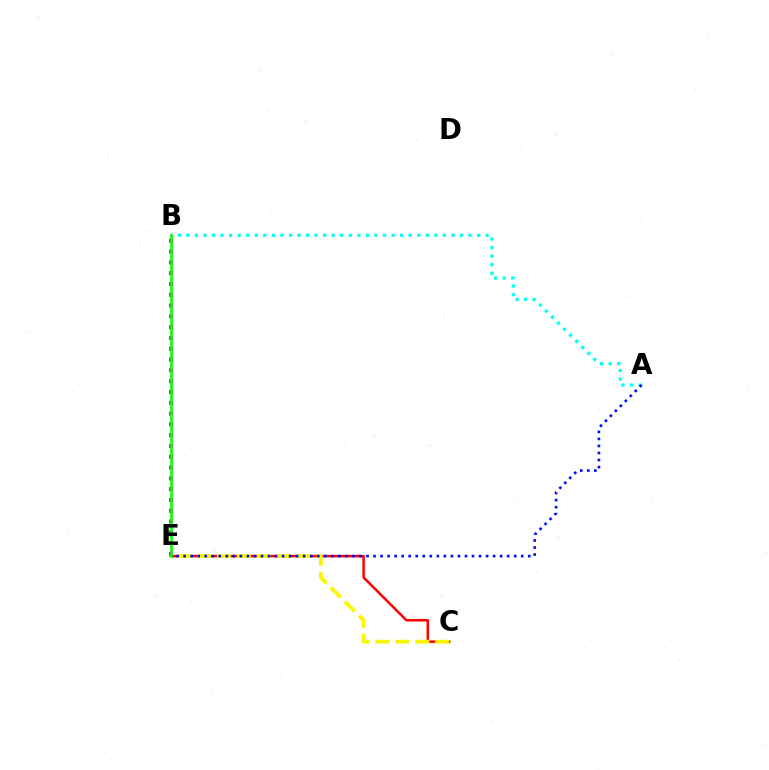{('A', 'B'): [{'color': '#00fff6', 'line_style': 'dotted', 'thickness': 2.32}], ('C', 'E'): [{'color': '#ff0000', 'line_style': 'solid', 'thickness': 1.79}, {'color': '#fcf500', 'line_style': 'dashed', 'thickness': 2.71}], ('B', 'E'): [{'color': '#ee00ff', 'line_style': 'dotted', 'thickness': 2.93}, {'color': '#08ff00', 'line_style': 'solid', 'thickness': 1.91}], ('A', 'E'): [{'color': '#0010ff', 'line_style': 'dotted', 'thickness': 1.91}]}